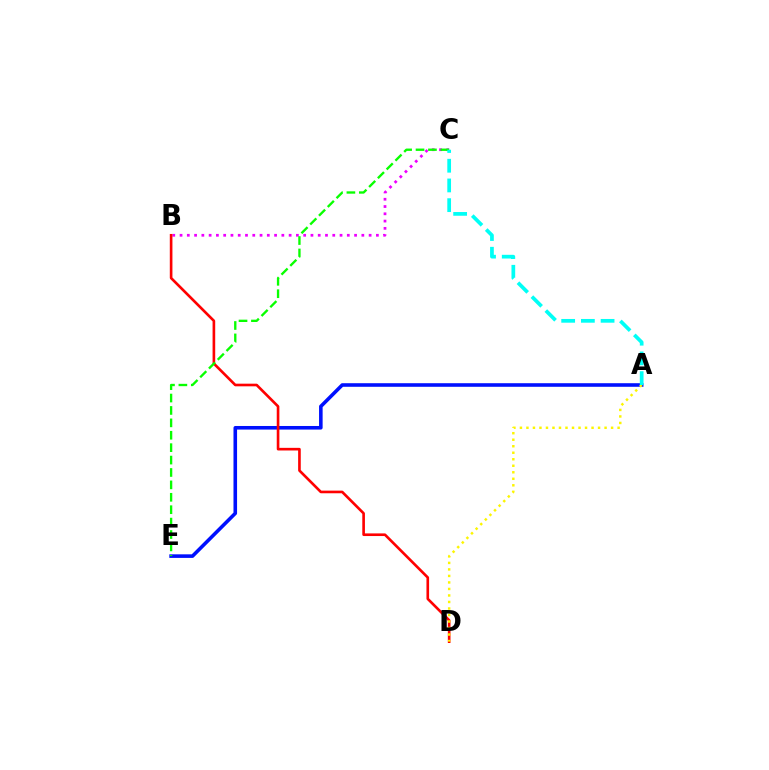{('A', 'E'): [{'color': '#0010ff', 'line_style': 'solid', 'thickness': 2.58}], ('B', 'C'): [{'color': '#ee00ff', 'line_style': 'dotted', 'thickness': 1.98}], ('B', 'D'): [{'color': '#ff0000', 'line_style': 'solid', 'thickness': 1.9}], ('A', 'D'): [{'color': '#fcf500', 'line_style': 'dotted', 'thickness': 1.77}], ('C', 'E'): [{'color': '#08ff00', 'line_style': 'dashed', 'thickness': 1.69}], ('A', 'C'): [{'color': '#00fff6', 'line_style': 'dashed', 'thickness': 2.68}]}